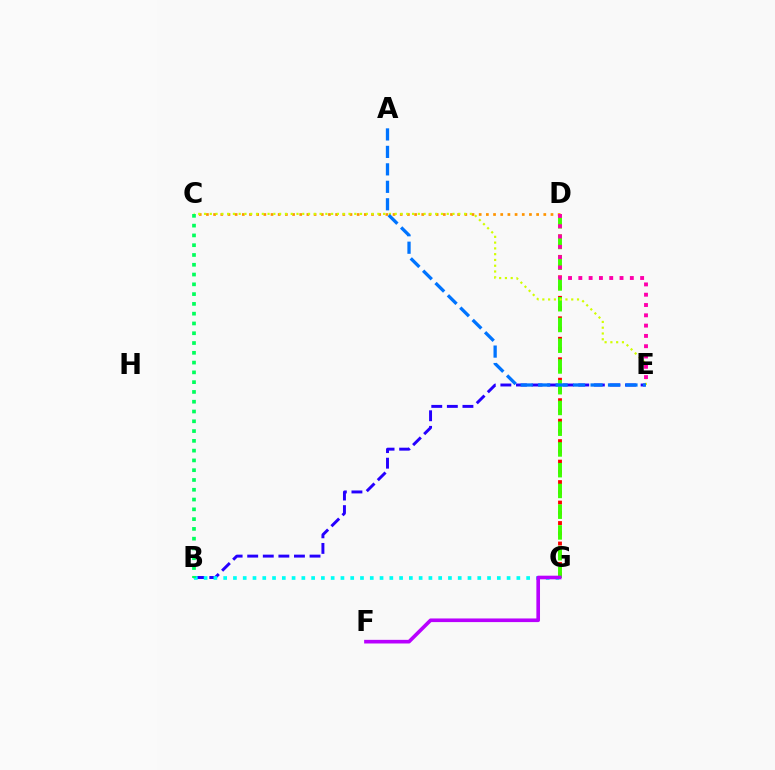{('C', 'D'): [{'color': '#ff9400', 'line_style': 'dotted', 'thickness': 1.95}], ('D', 'G'): [{'color': '#ff0000', 'line_style': 'dotted', 'thickness': 2.78}, {'color': '#3dff00', 'line_style': 'dashed', 'thickness': 2.82}], ('C', 'E'): [{'color': '#d1ff00', 'line_style': 'dotted', 'thickness': 1.57}], ('B', 'E'): [{'color': '#2500ff', 'line_style': 'dashed', 'thickness': 2.12}], ('D', 'E'): [{'color': '#ff00ac', 'line_style': 'dotted', 'thickness': 2.8}], ('B', 'G'): [{'color': '#00fff6', 'line_style': 'dotted', 'thickness': 2.66}], ('F', 'G'): [{'color': '#b900ff', 'line_style': 'solid', 'thickness': 2.61}], ('A', 'E'): [{'color': '#0074ff', 'line_style': 'dashed', 'thickness': 2.37}], ('B', 'C'): [{'color': '#00ff5c', 'line_style': 'dotted', 'thickness': 2.66}]}